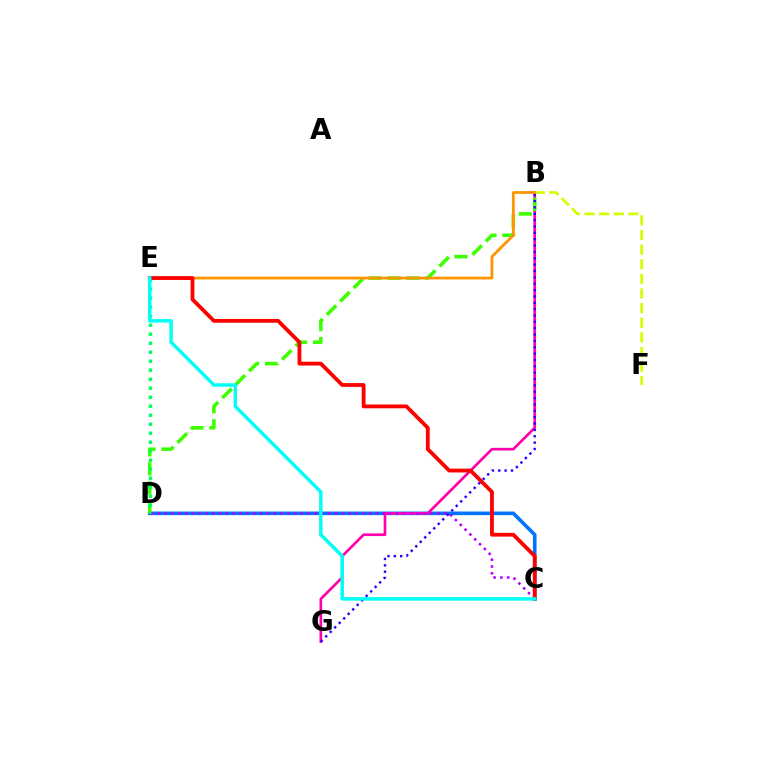{('C', 'D'): [{'color': '#0074ff', 'line_style': 'solid', 'thickness': 2.61}, {'color': '#b900ff', 'line_style': 'dotted', 'thickness': 1.85}], ('B', 'G'): [{'color': '#ff00ac', 'line_style': 'solid', 'thickness': 1.92}, {'color': '#2500ff', 'line_style': 'dotted', 'thickness': 1.73}], ('B', 'F'): [{'color': '#d1ff00', 'line_style': 'dashed', 'thickness': 1.99}], ('B', 'D'): [{'color': '#3dff00', 'line_style': 'dashed', 'thickness': 2.57}], ('B', 'E'): [{'color': '#ff9400', 'line_style': 'solid', 'thickness': 1.99}], ('D', 'E'): [{'color': '#00ff5c', 'line_style': 'dotted', 'thickness': 2.45}], ('C', 'E'): [{'color': '#ff0000', 'line_style': 'solid', 'thickness': 2.74}, {'color': '#00fff6', 'line_style': 'solid', 'thickness': 2.5}]}